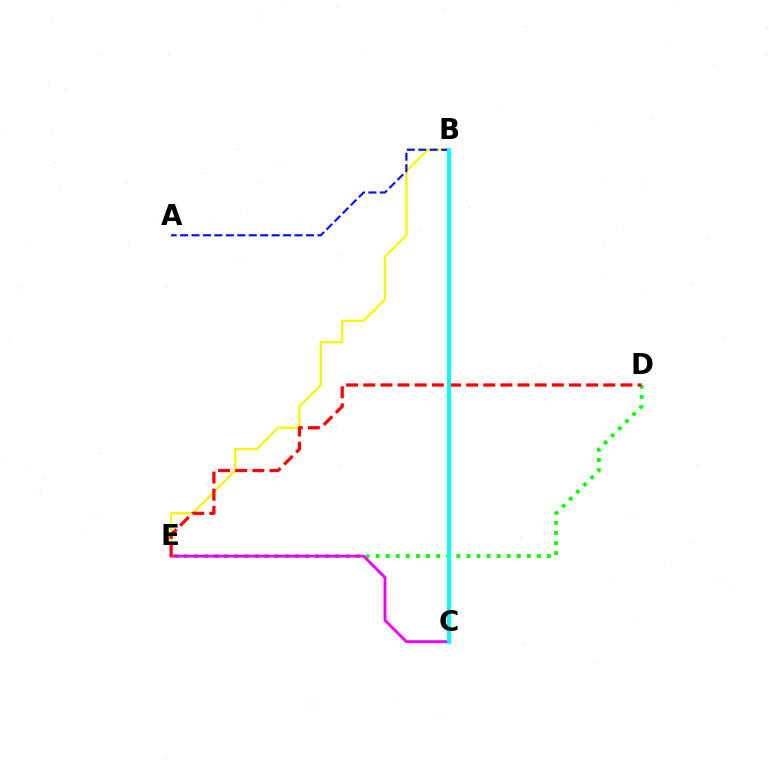{('D', 'E'): [{'color': '#08ff00', 'line_style': 'dotted', 'thickness': 2.74}, {'color': '#ff0000', 'line_style': 'dashed', 'thickness': 2.33}], ('B', 'E'): [{'color': '#fcf500', 'line_style': 'solid', 'thickness': 1.63}], ('A', 'B'): [{'color': '#0010ff', 'line_style': 'dashed', 'thickness': 1.56}], ('C', 'E'): [{'color': '#ee00ff', 'line_style': 'solid', 'thickness': 2.09}], ('B', 'C'): [{'color': '#00fff6', 'line_style': 'solid', 'thickness': 2.78}]}